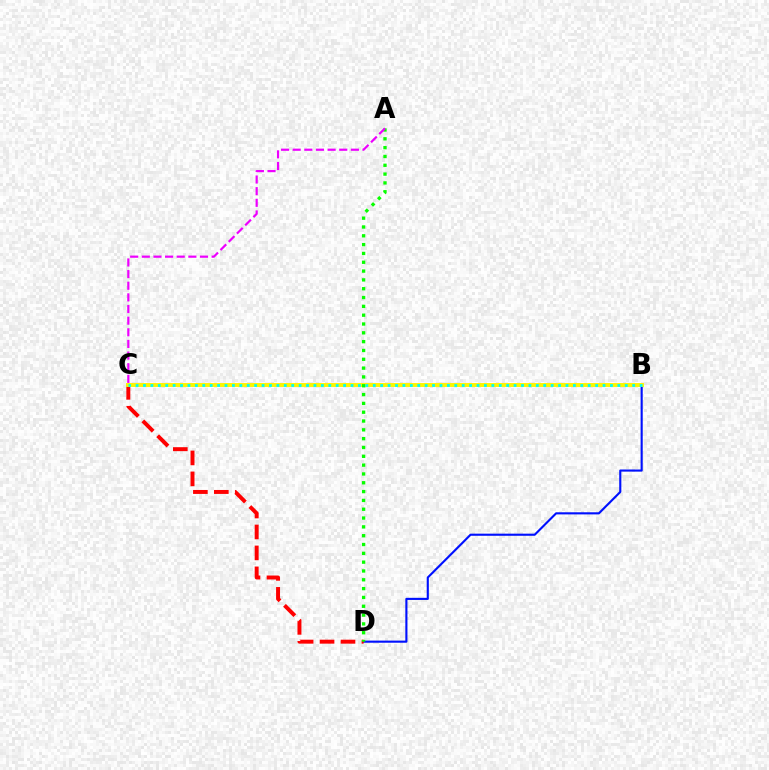{('B', 'D'): [{'color': '#0010ff', 'line_style': 'solid', 'thickness': 1.53}], ('C', 'D'): [{'color': '#ff0000', 'line_style': 'dashed', 'thickness': 2.85}], ('B', 'C'): [{'color': '#fcf500', 'line_style': 'solid', 'thickness': 2.82}, {'color': '#00fff6', 'line_style': 'dotted', 'thickness': 2.01}], ('A', 'D'): [{'color': '#08ff00', 'line_style': 'dotted', 'thickness': 2.4}], ('A', 'C'): [{'color': '#ee00ff', 'line_style': 'dashed', 'thickness': 1.58}]}